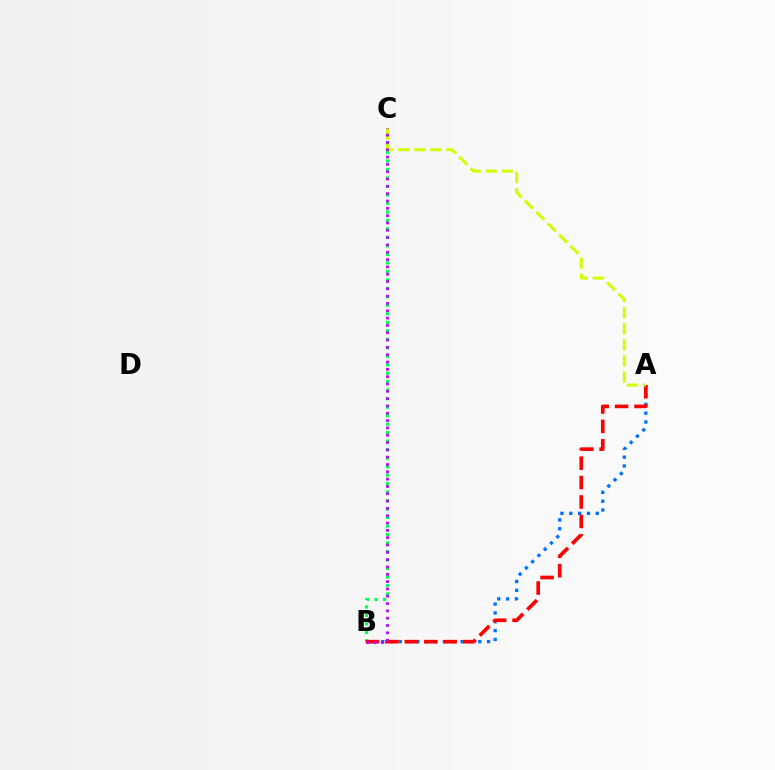{('B', 'C'): [{'color': '#00ff5c', 'line_style': 'dotted', 'thickness': 2.31}, {'color': '#b900ff', 'line_style': 'dotted', 'thickness': 1.99}], ('A', 'B'): [{'color': '#0074ff', 'line_style': 'dotted', 'thickness': 2.4}, {'color': '#ff0000', 'line_style': 'dashed', 'thickness': 2.64}], ('A', 'C'): [{'color': '#d1ff00', 'line_style': 'dashed', 'thickness': 2.18}]}